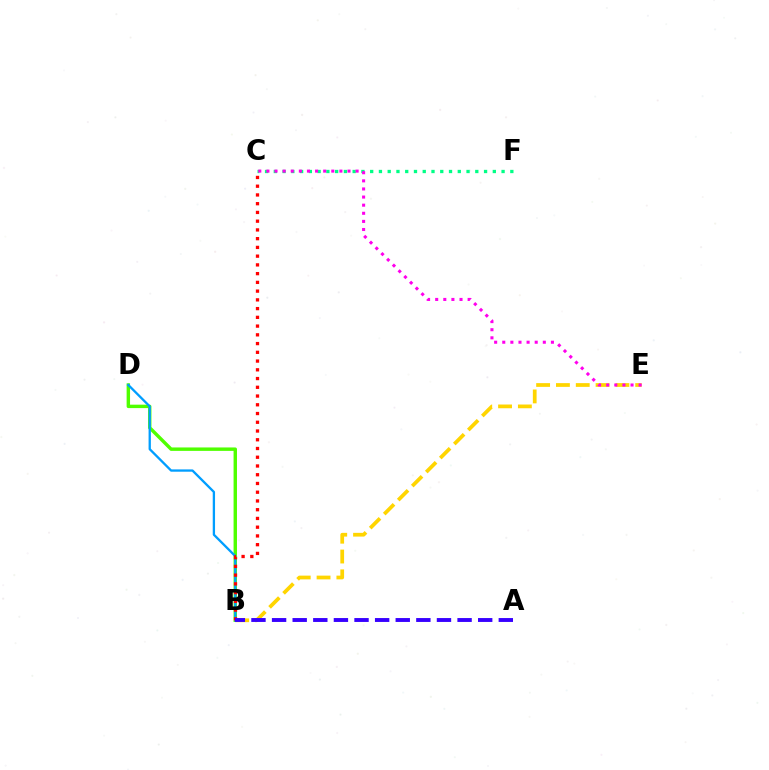{('B', 'D'): [{'color': '#4fff00', 'line_style': 'solid', 'thickness': 2.47}, {'color': '#009eff', 'line_style': 'solid', 'thickness': 1.66}], ('B', 'E'): [{'color': '#ffd500', 'line_style': 'dashed', 'thickness': 2.69}], ('C', 'F'): [{'color': '#00ff86', 'line_style': 'dotted', 'thickness': 2.38}], ('B', 'C'): [{'color': '#ff0000', 'line_style': 'dotted', 'thickness': 2.38}], ('C', 'E'): [{'color': '#ff00ed', 'line_style': 'dotted', 'thickness': 2.2}], ('A', 'B'): [{'color': '#3700ff', 'line_style': 'dashed', 'thickness': 2.8}]}